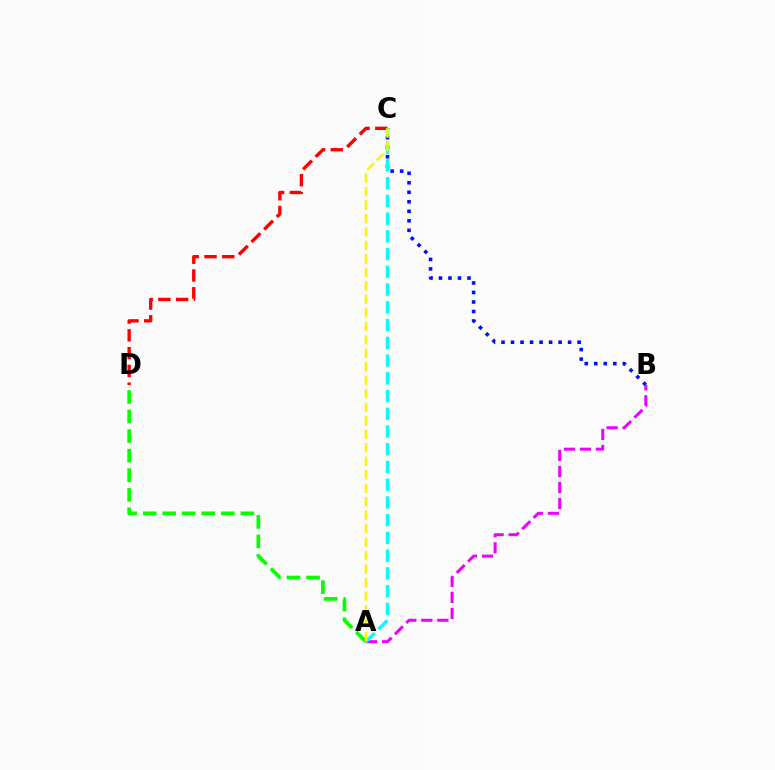{('B', 'C'): [{'color': '#0010ff', 'line_style': 'dotted', 'thickness': 2.58}], ('C', 'D'): [{'color': '#ff0000', 'line_style': 'dashed', 'thickness': 2.41}], ('A', 'B'): [{'color': '#ee00ff', 'line_style': 'dashed', 'thickness': 2.18}], ('A', 'C'): [{'color': '#00fff6', 'line_style': 'dashed', 'thickness': 2.41}, {'color': '#fcf500', 'line_style': 'dashed', 'thickness': 1.83}], ('A', 'D'): [{'color': '#08ff00', 'line_style': 'dashed', 'thickness': 2.65}]}